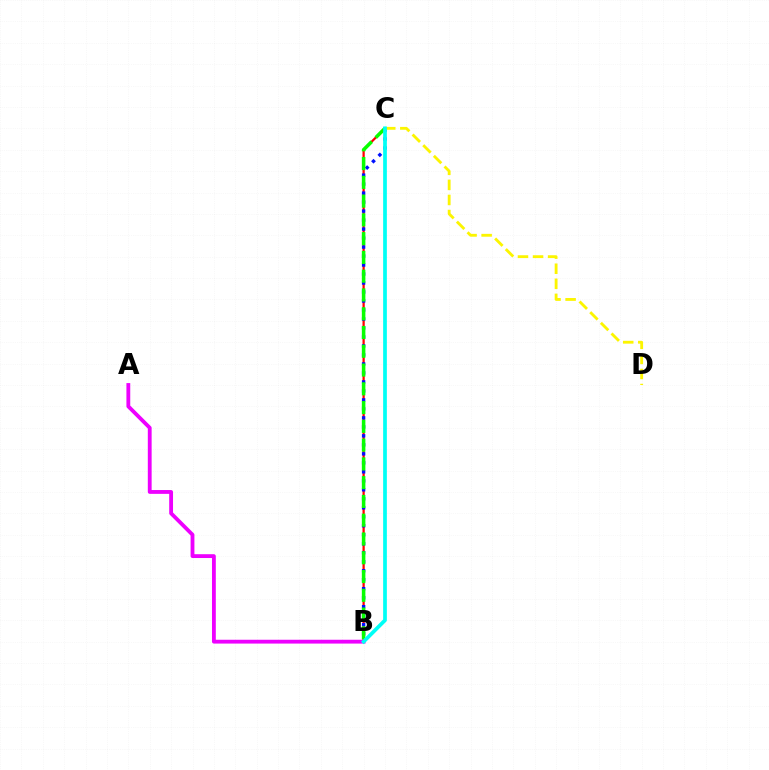{('B', 'C'): [{'color': '#ff0000', 'line_style': 'solid', 'thickness': 1.62}, {'color': '#0010ff', 'line_style': 'dotted', 'thickness': 2.44}, {'color': '#08ff00', 'line_style': 'dashed', 'thickness': 2.55}, {'color': '#00fff6', 'line_style': 'solid', 'thickness': 2.68}], ('C', 'D'): [{'color': '#fcf500', 'line_style': 'dashed', 'thickness': 2.05}], ('A', 'B'): [{'color': '#ee00ff', 'line_style': 'solid', 'thickness': 2.76}]}